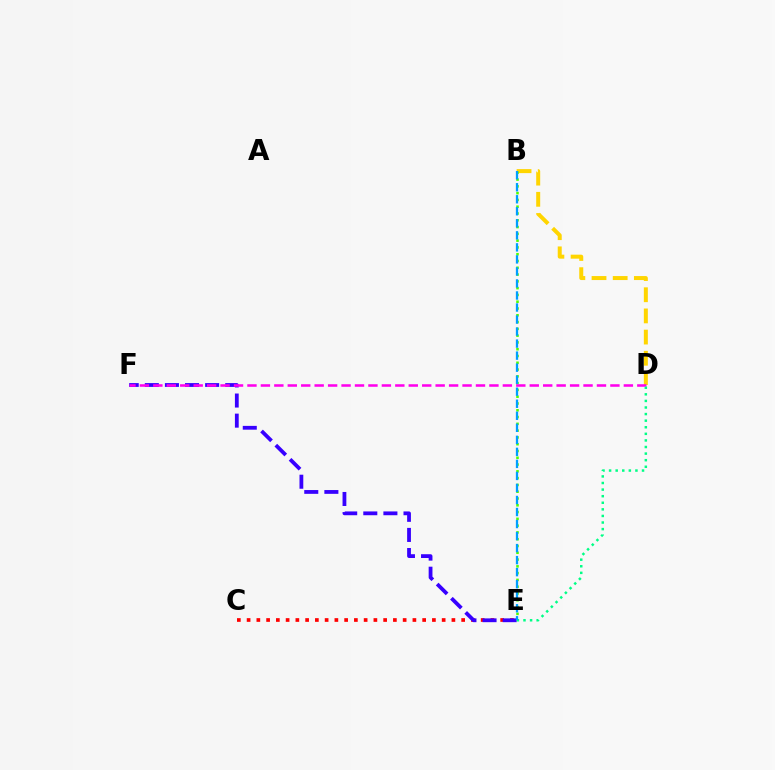{('C', 'E'): [{'color': '#ff0000', 'line_style': 'dotted', 'thickness': 2.65}], ('B', 'D'): [{'color': '#ffd500', 'line_style': 'dashed', 'thickness': 2.88}], ('B', 'E'): [{'color': '#4fff00', 'line_style': 'dotted', 'thickness': 1.84}, {'color': '#009eff', 'line_style': 'dashed', 'thickness': 1.63}], ('E', 'F'): [{'color': '#3700ff', 'line_style': 'dashed', 'thickness': 2.73}], ('D', 'F'): [{'color': '#ff00ed', 'line_style': 'dashed', 'thickness': 1.83}], ('D', 'E'): [{'color': '#00ff86', 'line_style': 'dotted', 'thickness': 1.79}]}